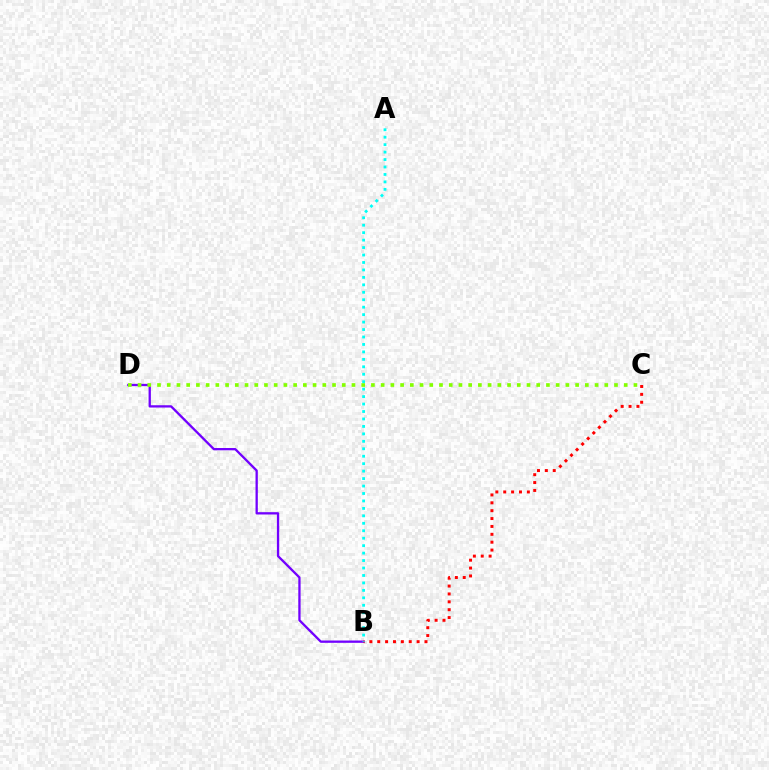{('B', 'D'): [{'color': '#7200ff', 'line_style': 'solid', 'thickness': 1.66}], ('B', 'C'): [{'color': '#ff0000', 'line_style': 'dotted', 'thickness': 2.14}], ('C', 'D'): [{'color': '#84ff00', 'line_style': 'dotted', 'thickness': 2.64}], ('A', 'B'): [{'color': '#00fff6', 'line_style': 'dotted', 'thickness': 2.02}]}